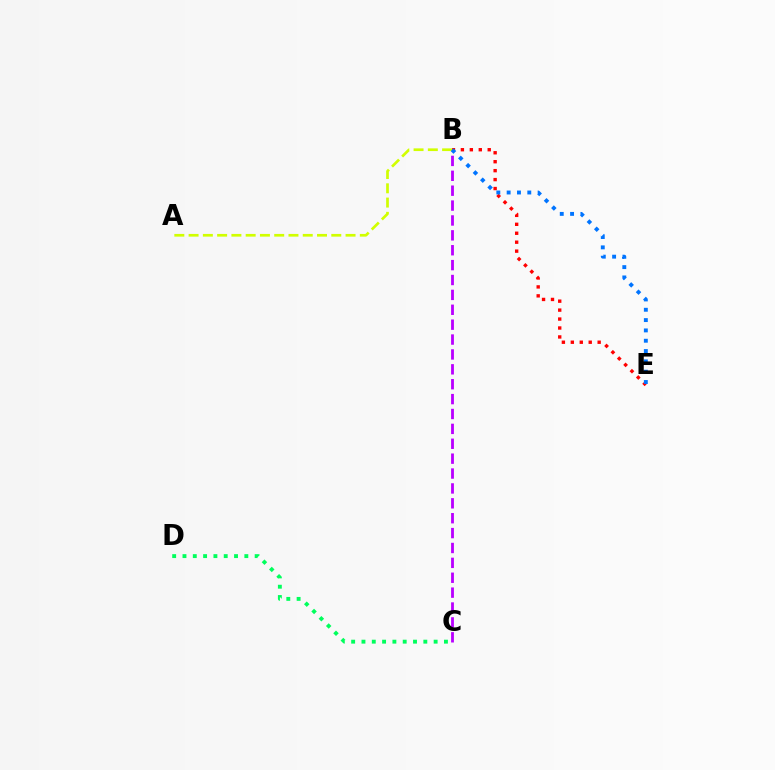{('C', 'D'): [{'color': '#00ff5c', 'line_style': 'dotted', 'thickness': 2.8}], ('B', 'C'): [{'color': '#b900ff', 'line_style': 'dashed', 'thickness': 2.02}], ('B', 'E'): [{'color': '#ff0000', 'line_style': 'dotted', 'thickness': 2.43}, {'color': '#0074ff', 'line_style': 'dotted', 'thickness': 2.8}], ('A', 'B'): [{'color': '#d1ff00', 'line_style': 'dashed', 'thickness': 1.94}]}